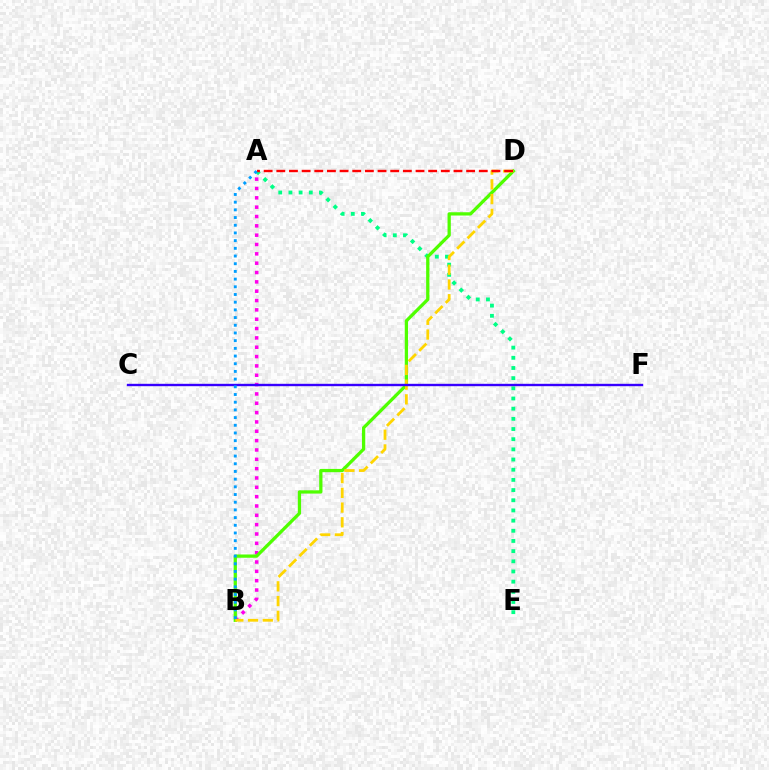{('A', 'B'): [{'color': '#ff00ed', 'line_style': 'dotted', 'thickness': 2.54}, {'color': '#009eff', 'line_style': 'dotted', 'thickness': 2.09}], ('A', 'E'): [{'color': '#00ff86', 'line_style': 'dotted', 'thickness': 2.76}], ('B', 'D'): [{'color': '#4fff00', 'line_style': 'solid', 'thickness': 2.35}, {'color': '#ffd500', 'line_style': 'dashed', 'thickness': 2.0}], ('C', 'F'): [{'color': '#3700ff', 'line_style': 'solid', 'thickness': 1.72}], ('A', 'D'): [{'color': '#ff0000', 'line_style': 'dashed', 'thickness': 1.72}]}